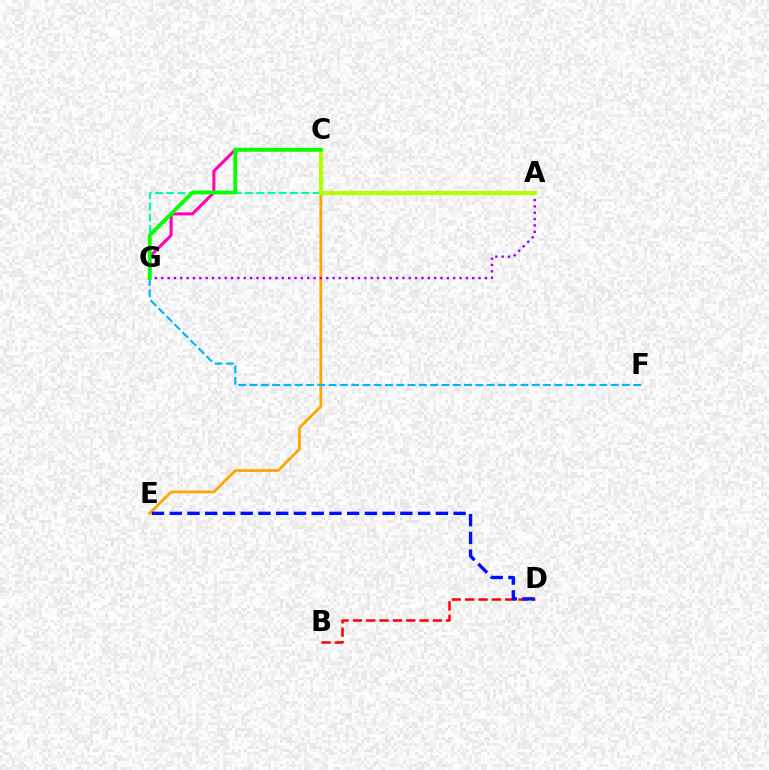{('C', 'G'): [{'color': '#ff00bd', 'line_style': 'solid', 'thickness': 2.18}, {'color': '#08ff00', 'line_style': 'solid', 'thickness': 2.76}], ('A', 'G'): [{'color': '#00ff9d', 'line_style': 'dashed', 'thickness': 1.53}, {'color': '#9b00ff', 'line_style': 'dotted', 'thickness': 1.72}], ('C', 'E'): [{'color': '#ffa500', 'line_style': 'solid', 'thickness': 1.98}], ('F', 'G'): [{'color': '#00b5ff', 'line_style': 'dashed', 'thickness': 1.53}], ('A', 'C'): [{'color': '#b3ff00', 'line_style': 'solid', 'thickness': 2.93}], ('B', 'D'): [{'color': '#ff0000', 'line_style': 'dashed', 'thickness': 1.81}], ('D', 'E'): [{'color': '#0010ff', 'line_style': 'dashed', 'thickness': 2.41}]}